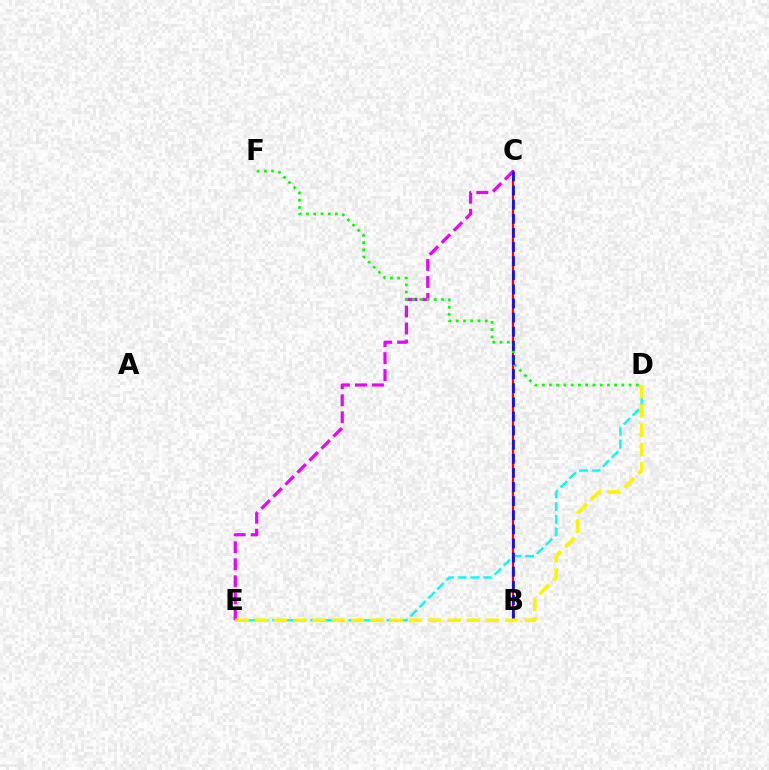{('D', 'E'): [{'color': '#00fff6', 'line_style': 'dashed', 'thickness': 1.73}, {'color': '#fcf500', 'line_style': 'dashed', 'thickness': 2.62}], ('B', 'C'): [{'color': '#ff0000', 'line_style': 'solid', 'thickness': 1.63}, {'color': '#0010ff', 'line_style': 'dashed', 'thickness': 1.92}], ('C', 'E'): [{'color': '#ee00ff', 'line_style': 'dashed', 'thickness': 2.31}], ('D', 'F'): [{'color': '#08ff00', 'line_style': 'dotted', 'thickness': 1.97}]}